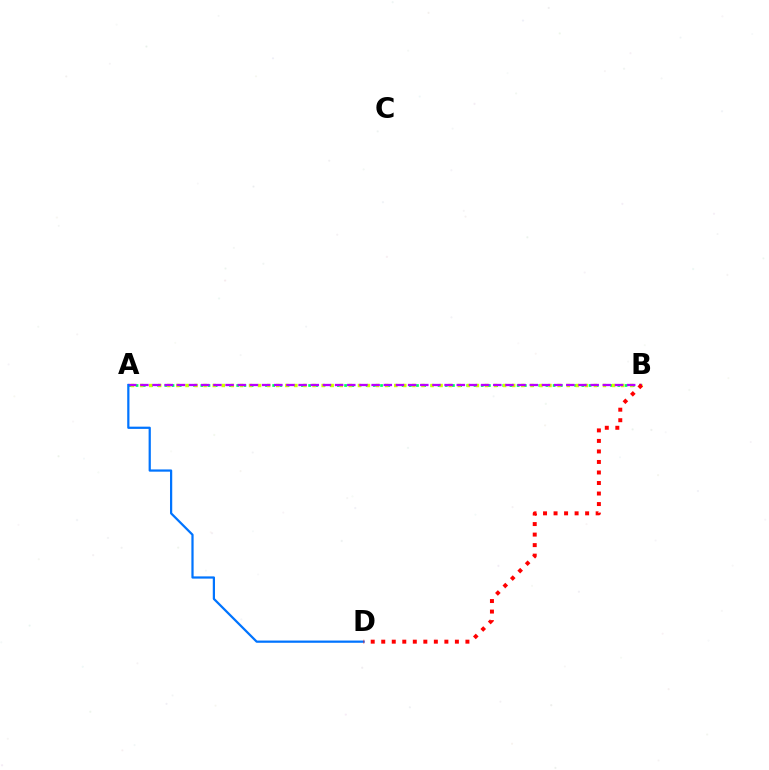{('A', 'B'): [{'color': '#00ff5c', 'line_style': 'dotted', 'thickness': 1.95}, {'color': '#d1ff00', 'line_style': 'dotted', 'thickness': 2.47}, {'color': '#b900ff', 'line_style': 'dashed', 'thickness': 1.65}], ('A', 'D'): [{'color': '#0074ff', 'line_style': 'solid', 'thickness': 1.61}], ('B', 'D'): [{'color': '#ff0000', 'line_style': 'dotted', 'thickness': 2.86}]}